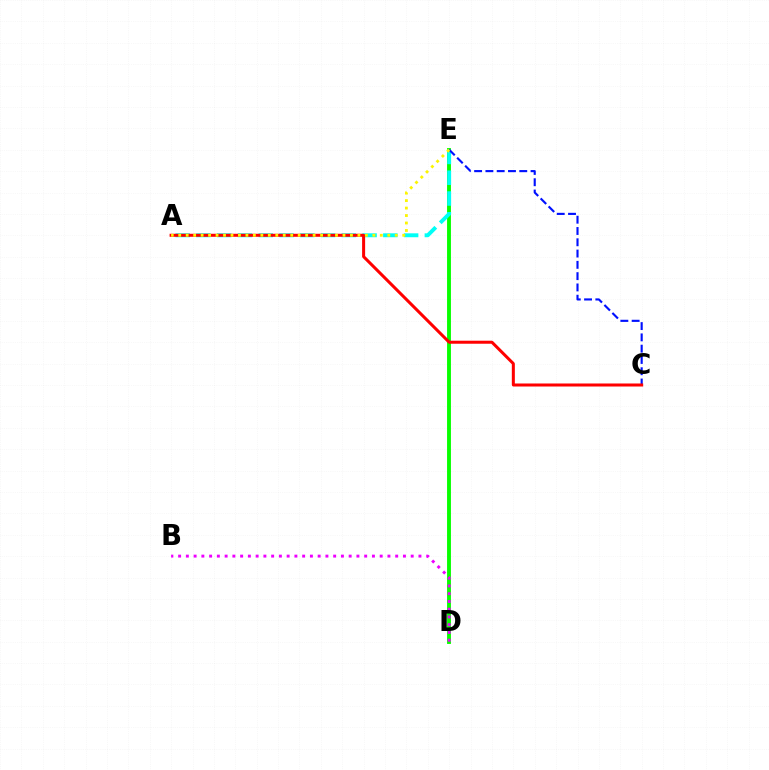{('D', 'E'): [{'color': '#08ff00', 'line_style': 'solid', 'thickness': 2.8}], ('B', 'D'): [{'color': '#ee00ff', 'line_style': 'dotted', 'thickness': 2.11}], ('A', 'E'): [{'color': '#00fff6', 'line_style': 'dashed', 'thickness': 2.82}, {'color': '#fcf500', 'line_style': 'dotted', 'thickness': 2.03}], ('C', 'E'): [{'color': '#0010ff', 'line_style': 'dashed', 'thickness': 1.53}], ('A', 'C'): [{'color': '#ff0000', 'line_style': 'solid', 'thickness': 2.18}]}